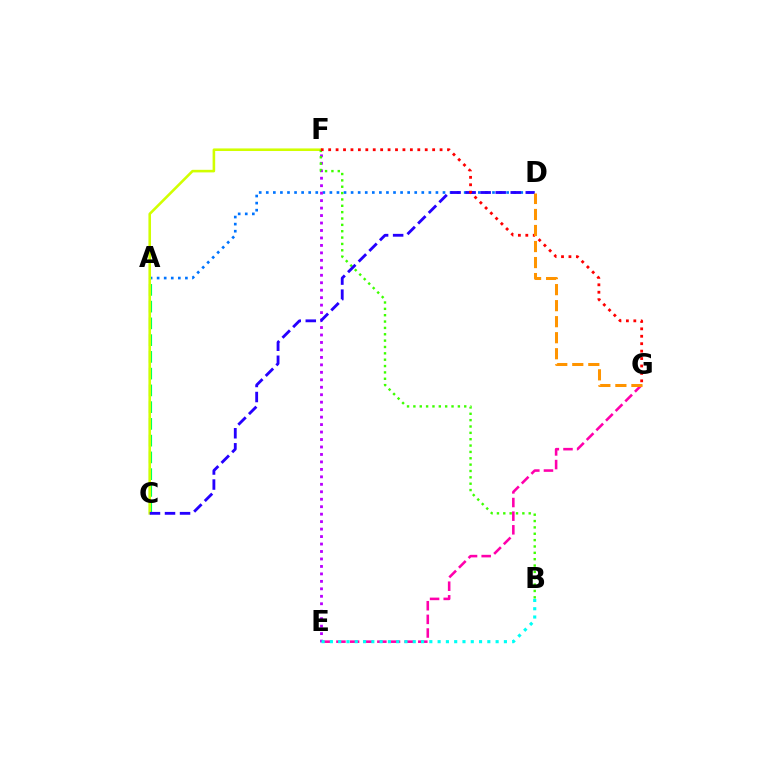{('A', 'D'): [{'color': '#0074ff', 'line_style': 'dotted', 'thickness': 1.92}], ('A', 'C'): [{'color': '#00ff5c', 'line_style': 'dashed', 'thickness': 2.28}], ('E', 'G'): [{'color': '#ff00ac', 'line_style': 'dashed', 'thickness': 1.85}], ('E', 'F'): [{'color': '#b900ff', 'line_style': 'dotted', 'thickness': 2.03}], ('C', 'F'): [{'color': '#d1ff00', 'line_style': 'solid', 'thickness': 1.86}], ('B', 'E'): [{'color': '#00fff6', 'line_style': 'dotted', 'thickness': 2.25}], ('B', 'F'): [{'color': '#3dff00', 'line_style': 'dotted', 'thickness': 1.73}], ('C', 'D'): [{'color': '#2500ff', 'line_style': 'dashed', 'thickness': 2.04}], ('F', 'G'): [{'color': '#ff0000', 'line_style': 'dotted', 'thickness': 2.02}], ('D', 'G'): [{'color': '#ff9400', 'line_style': 'dashed', 'thickness': 2.18}]}